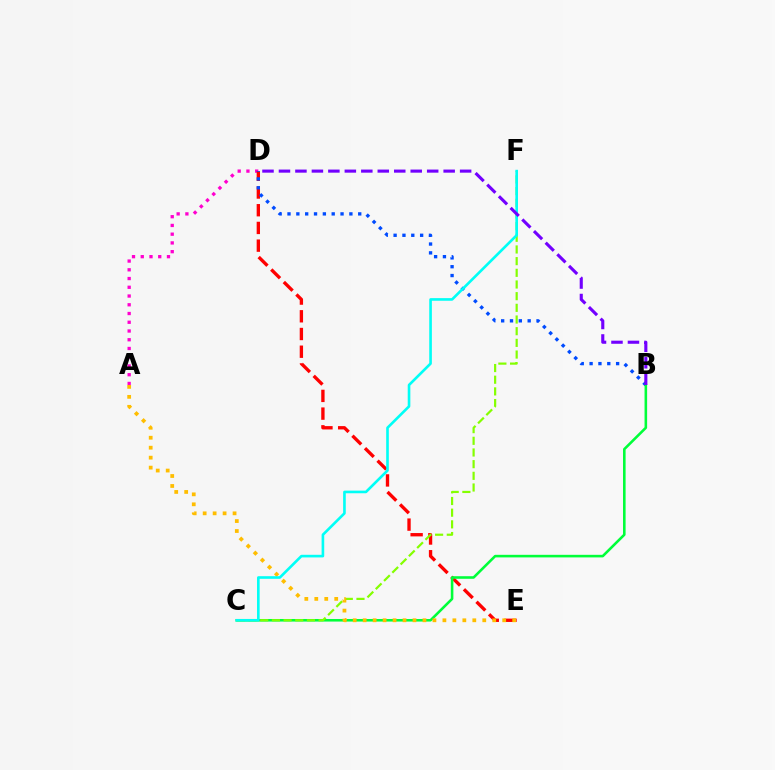{('A', 'D'): [{'color': '#ff00cf', 'line_style': 'dotted', 'thickness': 2.38}], ('D', 'E'): [{'color': '#ff0000', 'line_style': 'dashed', 'thickness': 2.41}], ('B', 'D'): [{'color': '#004bff', 'line_style': 'dotted', 'thickness': 2.4}, {'color': '#7200ff', 'line_style': 'dashed', 'thickness': 2.24}], ('B', 'C'): [{'color': '#00ff39', 'line_style': 'solid', 'thickness': 1.86}], ('C', 'F'): [{'color': '#84ff00', 'line_style': 'dashed', 'thickness': 1.59}, {'color': '#00fff6', 'line_style': 'solid', 'thickness': 1.89}], ('A', 'E'): [{'color': '#ffbd00', 'line_style': 'dotted', 'thickness': 2.71}]}